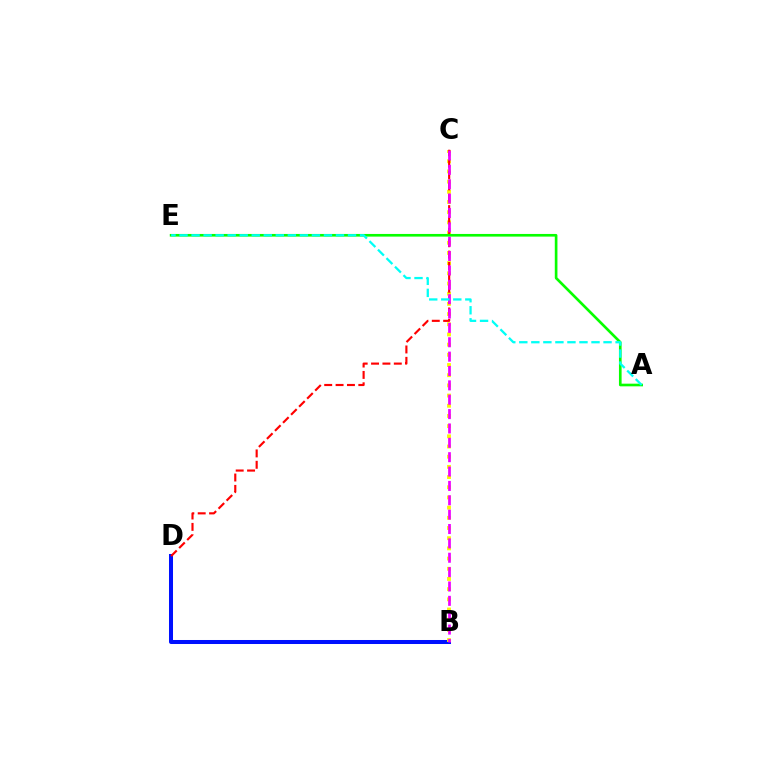{('B', 'D'): [{'color': '#0010ff', 'line_style': 'solid', 'thickness': 2.89}], ('B', 'C'): [{'color': '#fcf500', 'line_style': 'dotted', 'thickness': 2.77}, {'color': '#ee00ff', 'line_style': 'dashed', 'thickness': 1.95}], ('C', 'D'): [{'color': '#ff0000', 'line_style': 'dashed', 'thickness': 1.55}], ('A', 'E'): [{'color': '#08ff00', 'line_style': 'solid', 'thickness': 1.91}, {'color': '#00fff6', 'line_style': 'dashed', 'thickness': 1.63}]}